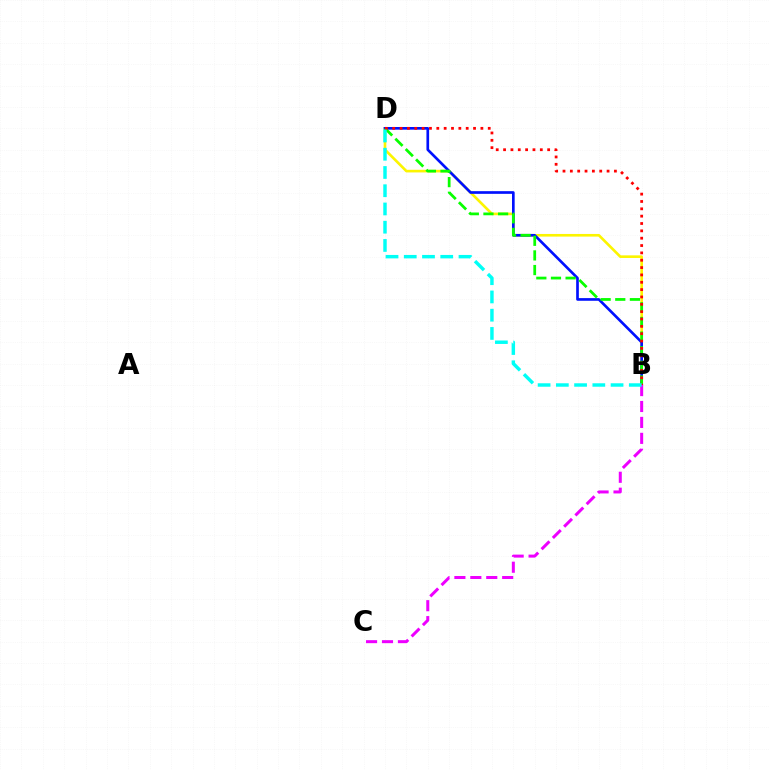{('B', 'D'): [{'color': '#fcf500', 'line_style': 'solid', 'thickness': 1.9}, {'color': '#0010ff', 'line_style': 'solid', 'thickness': 1.92}, {'color': '#08ff00', 'line_style': 'dashed', 'thickness': 1.99}, {'color': '#ff0000', 'line_style': 'dotted', 'thickness': 2.0}, {'color': '#00fff6', 'line_style': 'dashed', 'thickness': 2.48}], ('B', 'C'): [{'color': '#ee00ff', 'line_style': 'dashed', 'thickness': 2.16}]}